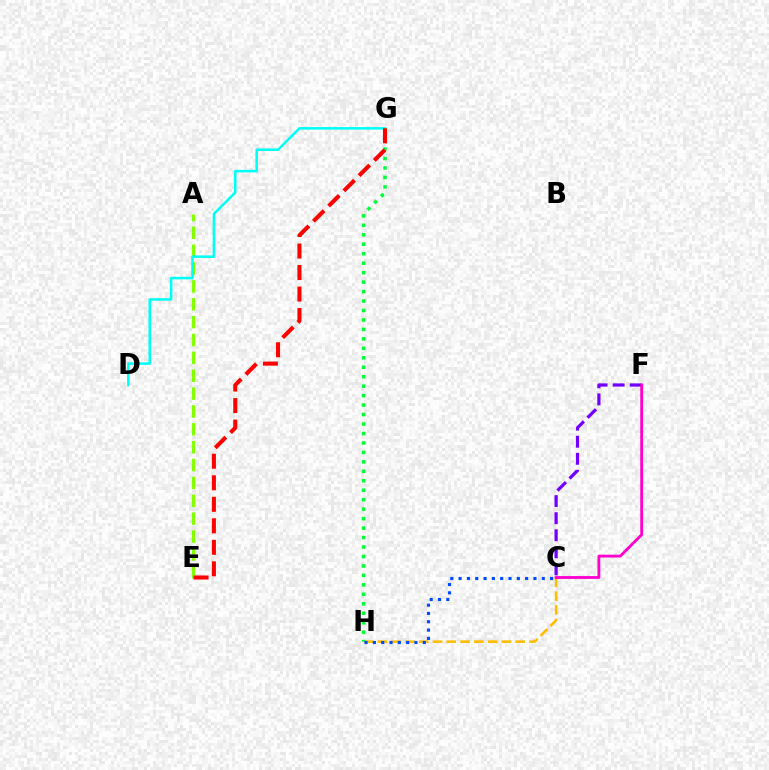{('C', 'H'): [{'color': '#ffbd00', 'line_style': 'dashed', 'thickness': 1.87}, {'color': '#004bff', 'line_style': 'dotted', 'thickness': 2.26}], ('A', 'E'): [{'color': '#84ff00', 'line_style': 'dashed', 'thickness': 2.43}], ('D', 'G'): [{'color': '#00fff6', 'line_style': 'solid', 'thickness': 1.82}], ('G', 'H'): [{'color': '#00ff39', 'line_style': 'dotted', 'thickness': 2.57}], ('C', 'F'): [{'color': '#7200ff', 'line_style': 'dashed', 'thickness': 2.32}, {'color': '#ff00cf', 'line_style': 'solid', 'thickness': 2.05}], ('E', 'G'): [{'color': '#ff0000', 'line_style': 'dashed', 'thickness': 2.92}]}